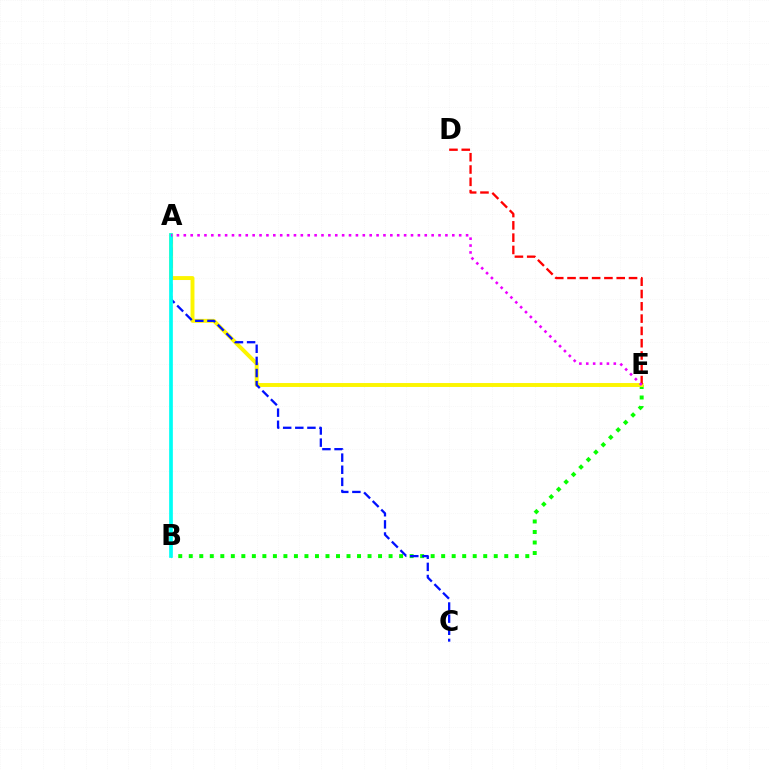{('B', 'E'): [{'color': '#08ff00', 'line_style': 'dotted', 'thickness': 2.86}], ('A', 'E'): [{'color': '#fcf500', 'line_style': 'solid', 'thickness': 2.82}, {'color': '#ee00ff', 'line_style': 'dotted', 'thickness': 1.87}], ('A', 'C'): [{'color': '#0010ff', 'line_style': 'dashed', 'thickness': 1.65}], ('D', 'E'): [{'color': '#ff0000', 'line_style': 'dashed', 'thickness': 1.67}], ('A', 'B'): [{'color': '#00fff6', 'line_style': 'solid', 'thickness': 2.66}]}